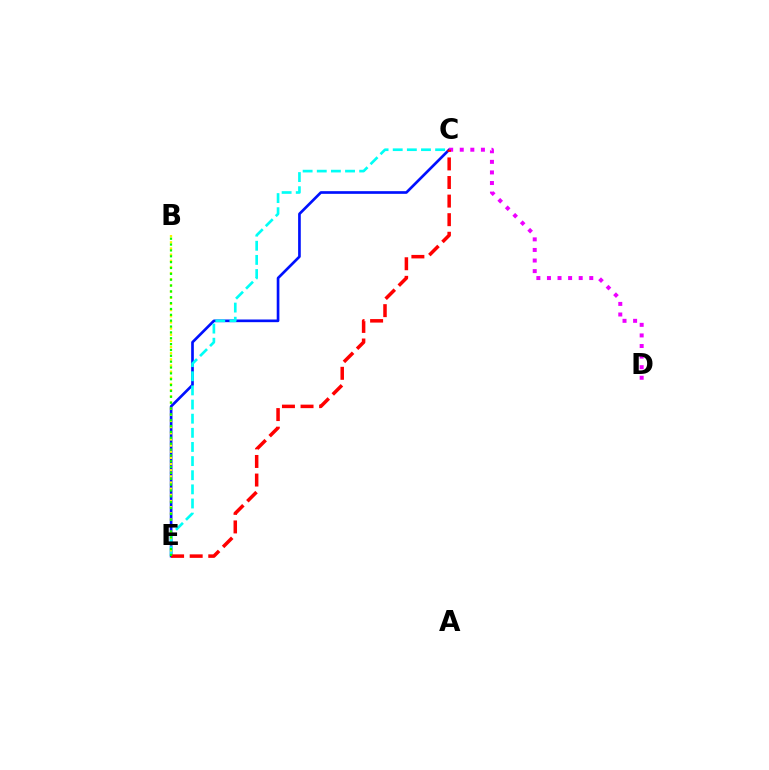{('C', 'E'): [{'color': '#0010ff', 'line_style': 'solid', 'thickness': 1.92}, {'color': '#00fff6', 'line_style': 'dashed', 'thickness': 1.92}, {'color': '#ff0000', 'line_style': 'dashed', 'thickness': 2.52}], ('C', 'D'): [{'color': '#ee00ff', 'line_style': 'dotted', 'thickness': 2.88}], ('B', 'E'): [{'color': '#fcf500', 'line_style': 'dotted', 'thickness': 1.67}, {'color': '#08ff00', 'line_style': 'dotted', 'thickness': 1.59}]}